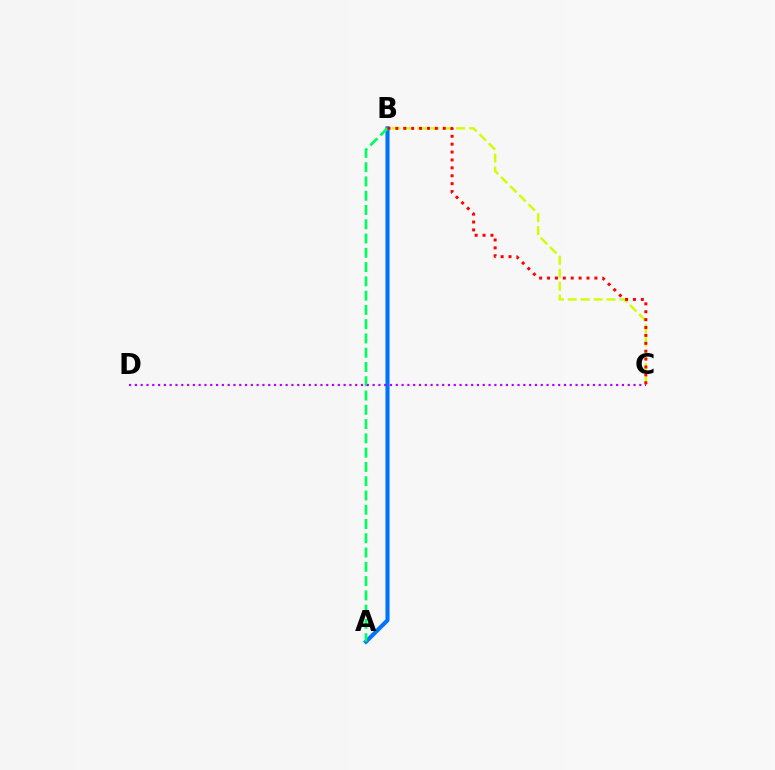{('B', 'C'): [{'color': '#d1ff00', 'line_style': 'dashed', 'thickness': 1.75}, {'color': '#ff0000', 'line_style': 'dotted', 'thickness': 2.14}], ('A', 'B'): [{'color': '#0074ff', 'line_style': 'solid', 'thickness': 2.95}, {'color': '#00ff5c', 'line_style': 'dashed', 'thickness': 1.94}], ('C', 'D'): [{'color': '#b900ff', 'line_style': 'dotted', 'thickness': 1.58}]}